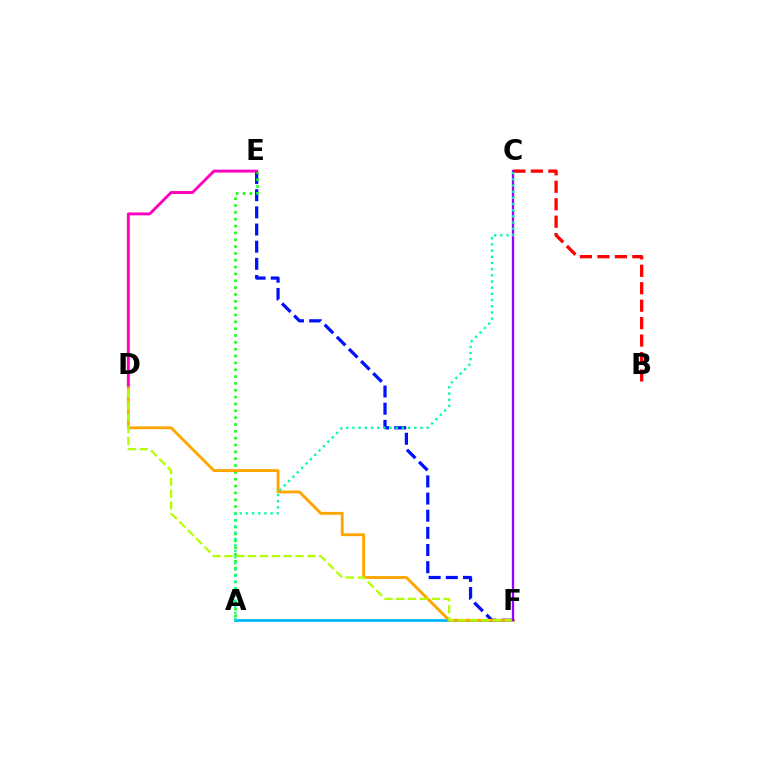{('E', 'F'): [{'color': '#0010ff', 'line_style': 'dashed', 'thickness': 2.33}], ('A', 'F'): [{'color': '#00b5ff', 'line_style': 'solid', 'thickness': 1.96}], ('A', 'E'): [{'color': '#08ff00', 'line_style': 'dotted', 'thickness': 1.86}], ('D', 'F'): [{'color': '#ffa500', 'line_style': 'solid', 'thickness': 2.06}, {'color': '#b3ff00', 'line_style': 'dashed', 'thickness': 1.61}], ('B', 'C'): [{'color': '#ff0000', 'line_style': 'dashed', 'thickness': 2.37}], ('C', 'F'): [{'color': '#9b00ff', 'line_style': 'solid', 'thickness': 1.65}], ('A', 'C'): [{'color': '#00ff9d', 'line_style': 'dotted', 'thickness': 1.68}], ('D', 'E'): [{'color': '#ff00bd', 'line_style': 'solid', 'thickness': 2.07}]}